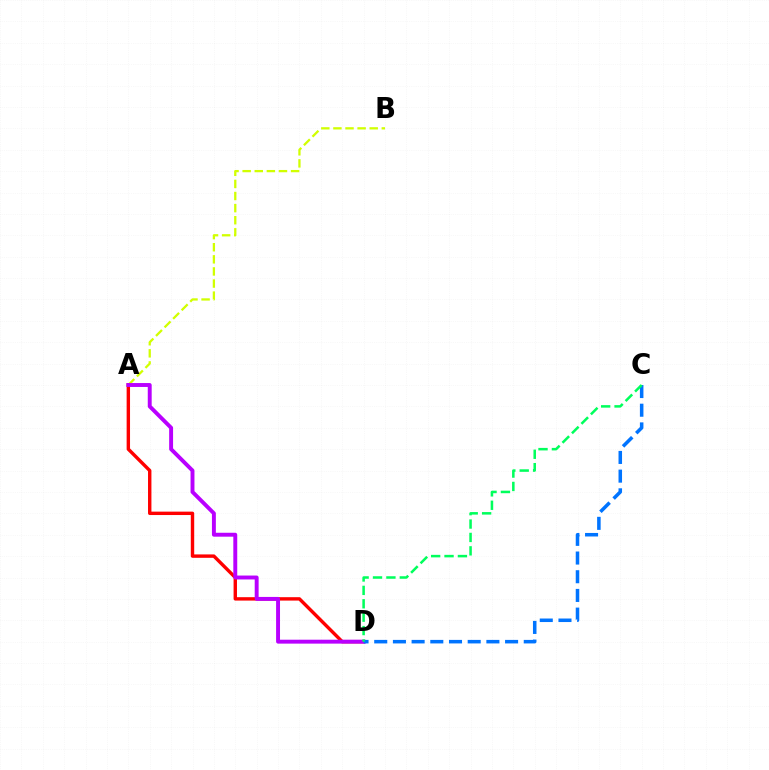{('A', 'B'): [{'color': '#d1ff00', 'line_style': 'dashed', 'thickness': 1.64}], ('A', 'D'): [{'color': '#ff0000', 'line_style': 'solid', 'thickness': 2.45}, {'color': '#b900ff', 'line_style': 'solid', 'thickness': 2.82}], ('C', 'D'): [{'color': '#0074ff', 'line_style': 'dashed', 'thickness': 2.54}, {'color': '#00ff5c', 'line_style': 'dashed', 'thickness': 1.82}]}